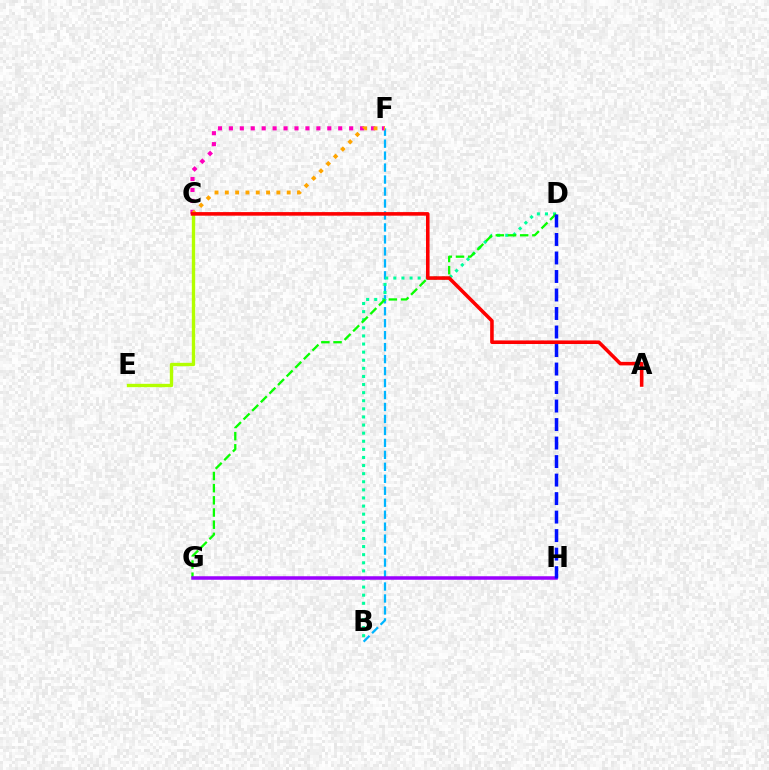{('B', 'F'): [{'color': '#00b5ff', 'line_style': 'dashed', 'thickness': 1.63}], ('B', 'D'): [{'color': '#00ff9d', 'line_style': 'dotted', 'thickness': 2.2}], ('C', 'E'): [{'color': '#b3ff00', 'line_style': 'solid', 'thickness': 2.42}], ('C', 'F'): [{'color': '#ff00bd', 'line_style': 'dotted', 'thickness': 2.97}, {'color': '#ffa500', 'line_style': 'dotted', 'thickness': 2.8}], ('D', 'G'): [{'color': '#08ff00', 'line_style': 'dashed', 'thickness': 1.65}], ('G', 'H'): [{'color': '#9b00ff', 'line_style': 'solid', 'thickness': 2.53}], ('A', 'C'): [{'color': '#ff0000', 'line_style': 'solid', 'thickness': 2.58}], ('D', 'H'): [{'color': '#0010ff', 'line_style': 'dashed', 'thickness': 2.51}]}